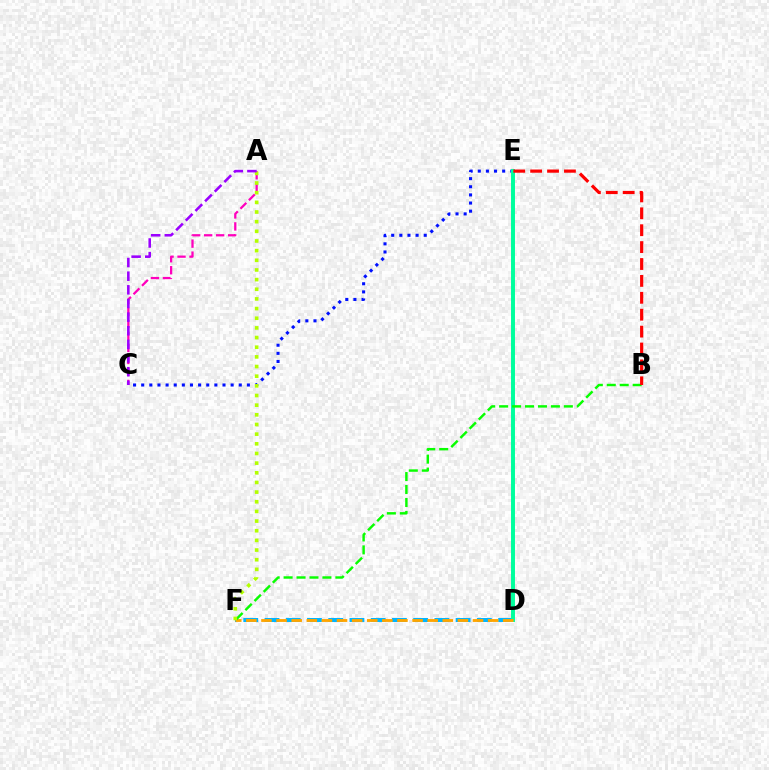{('D', 'F'): [{'color': '#00b5ff', 'line_style': 'dashed', 'thickness': 2.88}, {'color': '#ffa500', 'line_style': 'dashed', 'thickness': 2.05}], ('C', 'E'): [{'color': '#0010ff', 'line_style': 'dotted', 'thickness': 2.21}], ('D', 'E'): [{'color': '#00ff9d', 'line_style': 'solid', 'thickness': 2.84}], ('B', 'F'): [{'color': '#08ff00', 'line_style': 'dashed', 'thickness': 1.76}], ('A', 'C'): [{'color': '#ff00bd', 'line_style': 'dashed', 'thickness': 1.63}, {'color': '#9b00ff', 'line_style': 'dashed', 'thickness': 1.85}], ('B', 'E'): [{'color': '#ff0000', 'line_style': 'dashed', 'thickness': 2.3}], ('A', 'F'): [{'color': '#b3ff00', 'line_style': 'dotted', 'thickness': 2.62}]}